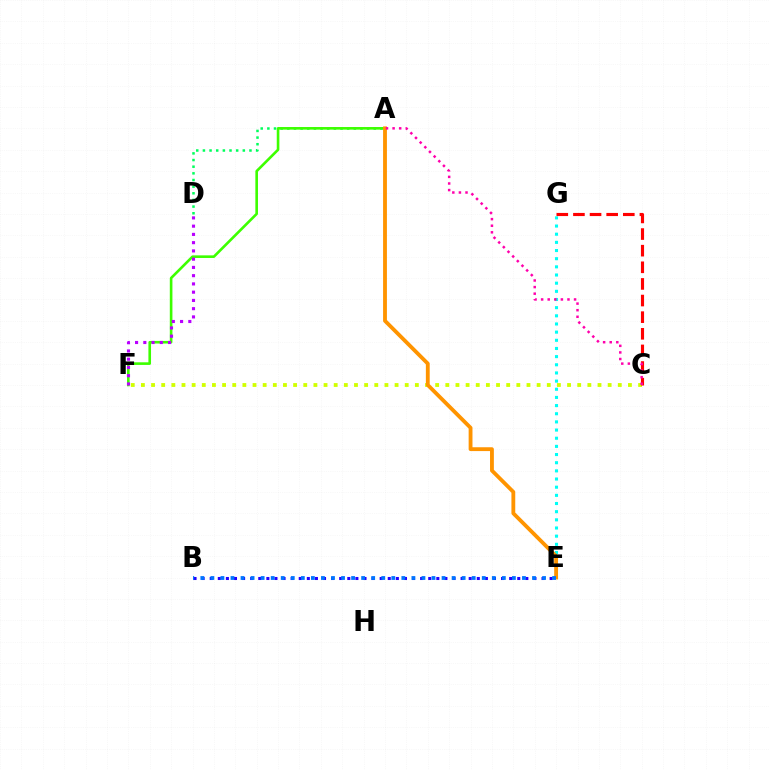{('A', 'D'): [{'color': '#00ff5c', 'line_style': 'dotted', 'thickness': 1.81}], ('B', 'E'): [{'color': '#2500ff', 'line_style': 'dotted', 'thickness': 2.2}, {'color': '#0074ff', 'line_style': 'dotted', 'thickness': 2.73}], ('A', 'F'): [{'color': '#3dff00', 'line_style': 'solid', 'thickness': 1.89}], ('E', 'G'): [{'color': '#00fff6', 'line_style': 'dotted', 'thickness': 2.22}], ('C', 'F'): [{'color': '#d1ff00', 'line_style': 'dotted', 'thickness': 2.76}], ('C', 'G'): [{'color': '#ff0000', 'line_style': 'dashed', 'thickness': 2.26}], ('D', 'F'): [{'color': '#b900ff', 'line_style': 'dotted', 'thickness': 2.24}], ('A', 'E'): [{'color': '#ff9400', 'line_style': 'solid', 'thickness': 2.76}], ('A', 'C'): [{'color': '#ff00ac', 'line_style': 'dotted', 'thickness': 1.79}]}